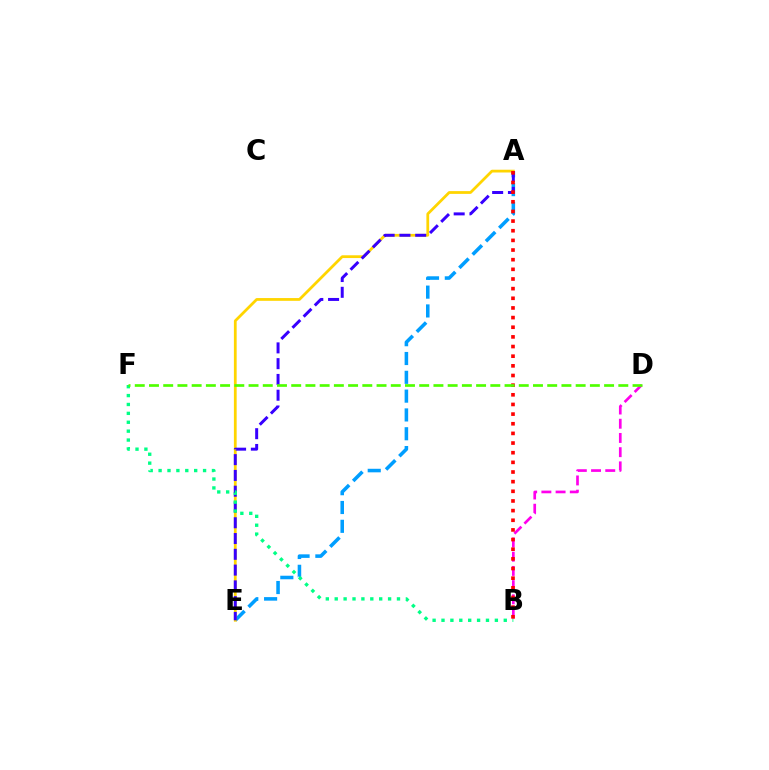{('A', 'E'): [{'color': '#009eff', 'line_style': 'dashed', 'thickness': 2.56}, {'color': '#ffd500', 'line_style': 'solid', 'thickness': 1.99}, {'color': '#3700ff', 'line_style': 'dashed', 'thickness': 2.14}], ('B', 'D'): [{'color': '#ff00ed', 'line_style': 'dashed', 'thickness': 1.93}], ('B', 'F'): [{'color': '#00ff86', 'line_style': 'dotted', 'thickness': 2.42}], ('A', 'B'): [{'color': '#ff0000', 'line_style': 'dotted', 'thickness': 2.62}], ('D', 'F'): [{'color': '#4fff00', 'line_style': 'dashed', 'thickness': 1.93}]}